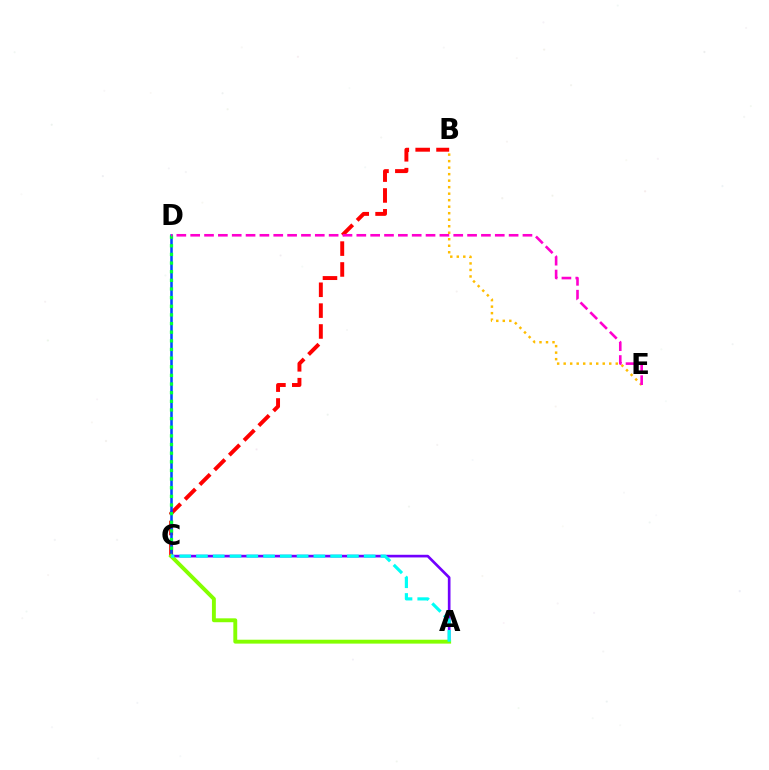{('A', 'C'): [{'color': '#7200ff', 'line_style': 'solid', 'thickness': 1.92}, {'color': '#84ff00', 'line_style': 'solid', 'thickness': 2.8}, {'color': '#00fff6', 'line_style': 'dashed', 'thickness': 2.28}], ('B', 'C'): [{'color': '#ff0000', 'line_style': 'dashed', 'thickness': 2.83}], ('C', 'D'): [{'color': '#004bff', 'line_style': 'solid', 'thickness': 1.85}, {'color': '#00ff39', 'line_style': 'dotted', 'thickness': 2.35}], ('B', 'E'): [{'color': '#ffbd00', 'line_style': 'dotted', 'thickness': 1.77}], ('D', 'E'): [{'color': '#ff00cf', 'line_style': 'dashed', 'thickness': 1.88}]}